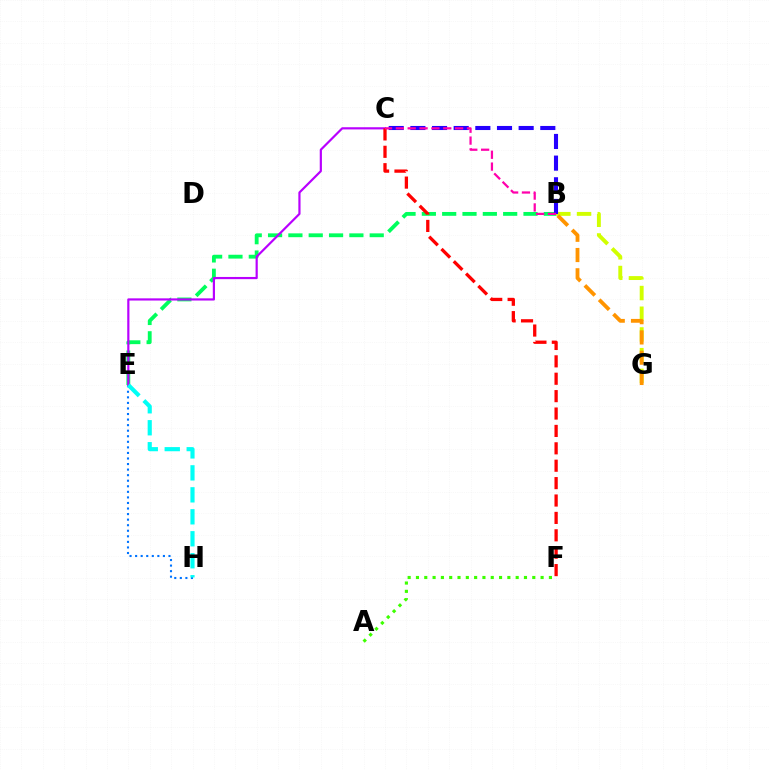{('E', 'H'): [{'color': '#0074ff', 'line_style': 'dotted', 'thickness': 1.51}, {'color': '#00fff6', 'line_style': 'dashed', 'thickness': 2.98}], ('B', 'E'): [{'color': '#00ff5c', 'line_style': 'dashed', 'thickness': 2.76}], ('A', 'F'): [{'color': '#3dff00', 'line_style': 'dotted', 'thickness': 2.26}], ('C', 'E'): [{'color': '#b900ff', 'line_style': 'solid', 'thickness': 1.57}], ('B', 'G'): [{'color': '#d1ff00', 'line_style': 'dashed', 'thickness': 2.81}, {'color': '#ff9400', 'line_style': 'dashed', 'thickness': 2.75}], ('B', 'C'): [{'color': '#2500ff', 'line_style': 'dashed', 'thickness': 2.94}, {'color': '#ff00ac', 'line_style': 'dashed', 'thickness': 1.61}], ('C', 'F'): [{'color': '#ff0000', 'line_style': 'dashed', 'thickness': 2.36}]}